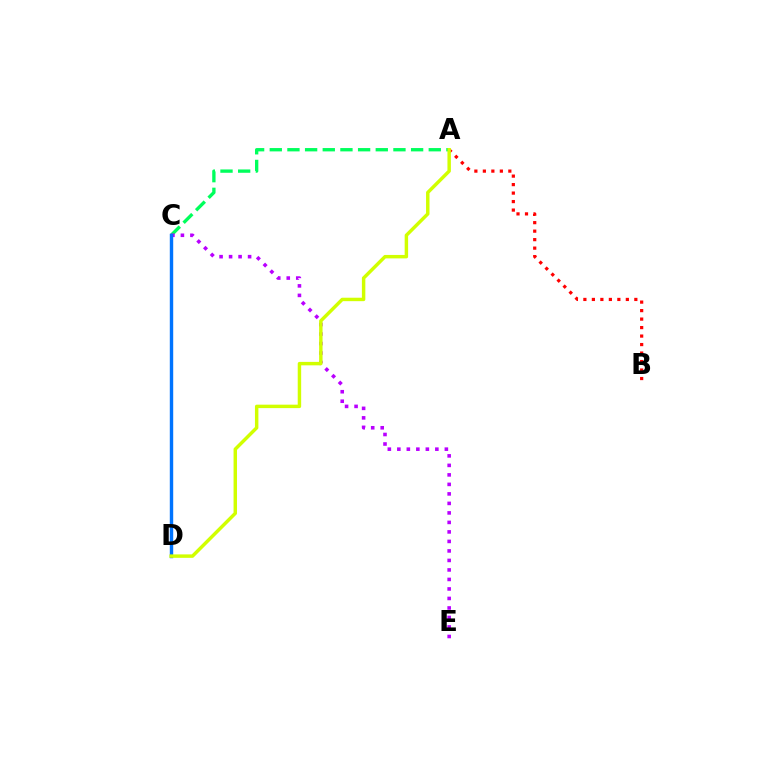{('A', 'B'): [{'color': '#ff0000', 'line_style': 'dotted', 'thickness': 2.31}], ('A', 'C'): [{'color': '#00ff5c', 'line_style': 'dashed', 'thickness': 2.4}], ('C', 'E'): [{'color': '#b900ff', 'line_style': 'dotted', 'thickness': 2.58}], ('C', 'D'): [{'color': '#0074ff', 'line_style': 'solid', 'thickness': 2.46}], ('A', 'D'): [{'color': '#d1ff00', 'line_style': 'solid', 'thickness': 2.48}]}